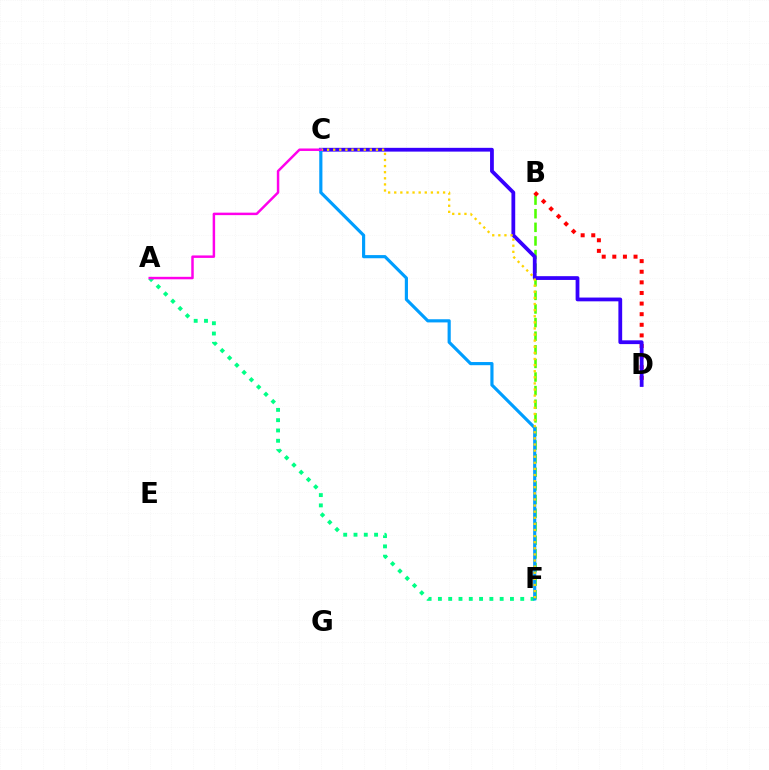{('B', 'F'): [{'color': '#4fff00', 'line_style': 'dashed', 'thickness': 1.85}], ('B', 'D'): [{'color': '#ff0000', 'line_style': 'dotted', 'thickness': 2.88}], ('A', 'F'): [{'color': '#00ff86', 'line_style': 'dotted', 'thickness': 2.8}], ('C', 'D'): [{'color': '#3700ff', 'line_style': 'solid', 'thickness': 2.72}], ('C', 'F'): [{'color': '#009eff', 'line_style': 'solid', 'thickness': 2.28}, {'color': '#ffd500', 'line_style': 'dotted', 'thickness': 1.66}], ('A', 'C'): [{'color': '#ff00ed', 'line_style': 'solid', 'thickness': 1.78}]}